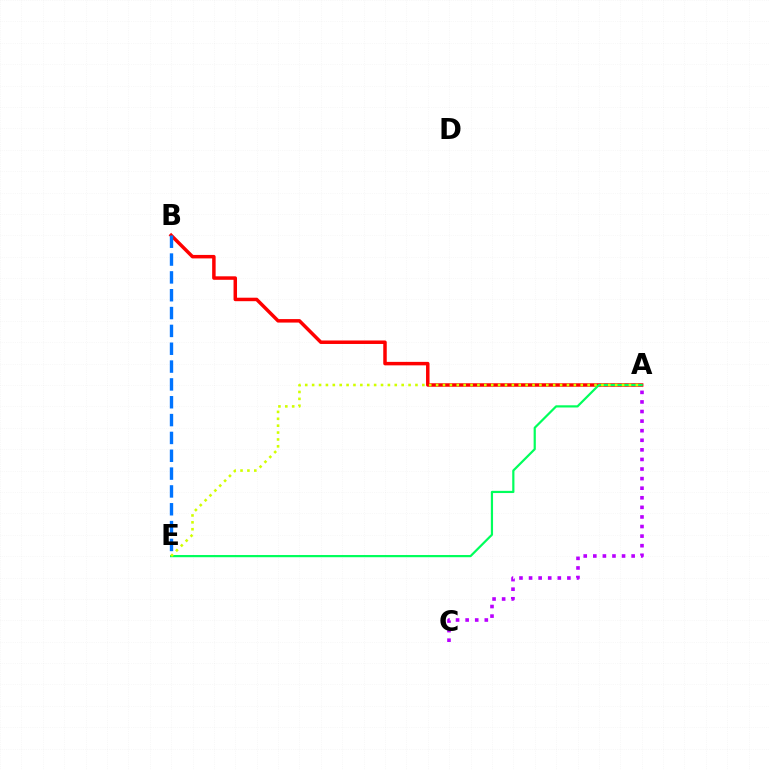{('A', 'B'): [{'color': '#ff0000', 'line_style': 'solid', 'thickness': 2.51}], ('B', 'E'): [{'color': '#0074ff', 'line_style': 'dashed', 'thickness': 2.42}], ('A', 'E'): [{'color': '#00ff5c', 'line_style': 'solid', 'thickness': 1.59}, {'color': '#d1ff00', 'line_style': 'dotted', 'thickness': 1.87}], ('A', 'C'): [{'color': '#b900ff', 'line_style': 'dotted', 'thickness': 2.6}]}